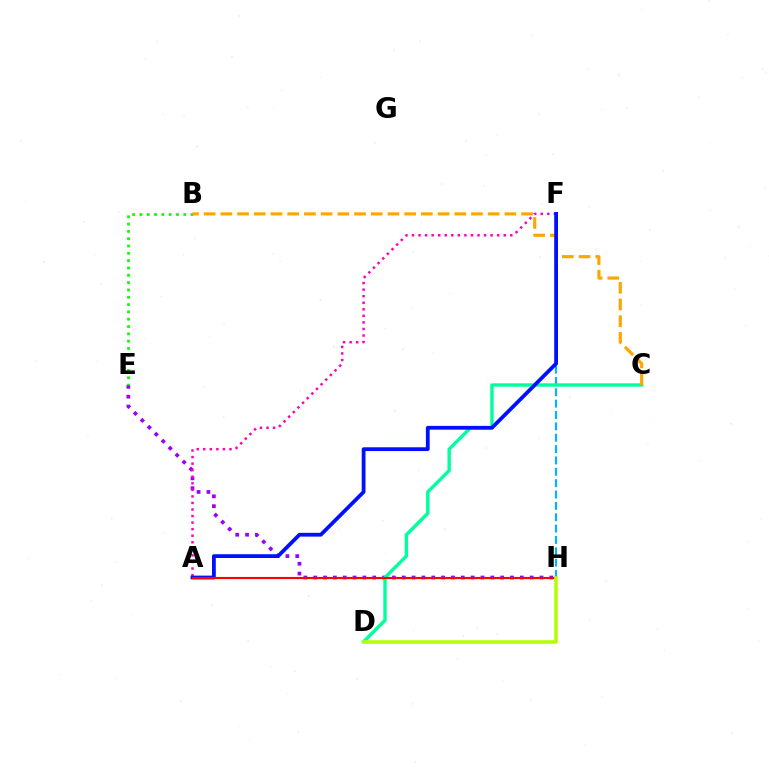{('E', 'H'): [{'color': '#9b00ff', 'line_style': 'dotted', 'thickness': 2.67}], ('B', 'E'): [{'color': '#08ff00', 'line_style': 'dotted', 'thickness': 1.99}], ('A', 'F'): [{'color': '#ff00bd', 'line_style': 'dotted', 'thickness': 1.78}, {'color': '#0010ff', 'line_style': 'solid', 'thickness': 2.72}], ('F', 'H'): [{'color': '#00b5ff', 'line_style': 'dashed', 'thickness': 1.54}], ('C', 'D'): [{'color': '#00ff9d', 'line_style': 'solid', 'thickness': 2.45}], ('B', 'C'): [{'color': '#ffa500', 'line_style': 'dashed', 'thickness': 2.27}], ('A', 'H'): [{'color': '#ff0000', 'line_style': 'solid', 'thickness': 1.53}], ('D', 'H'): [{'color': '#b3ff00', 'line_style': 'solid', 'thickness': 2.55}]}